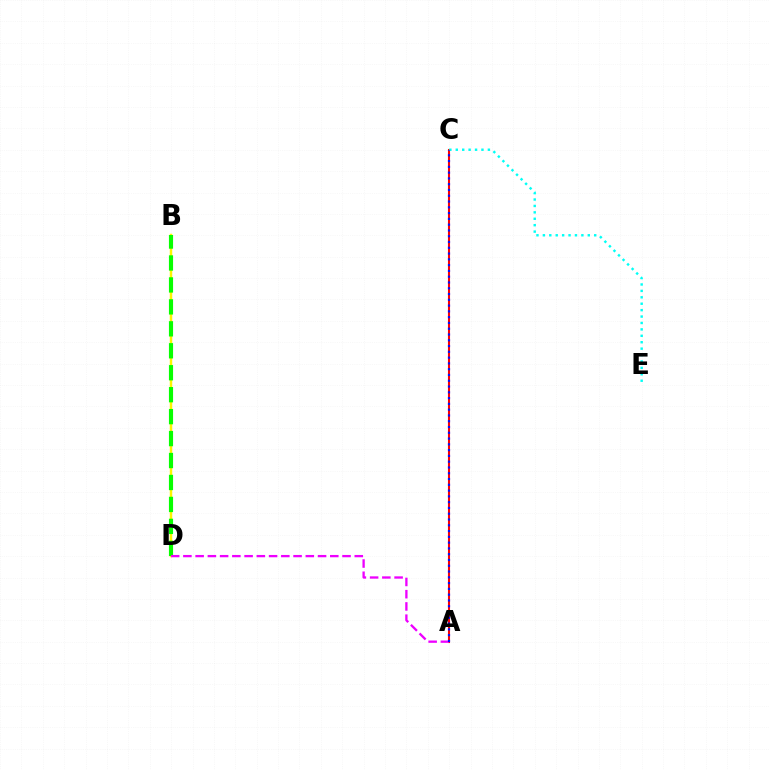{('A', 'C'): [{'color': '#ff0000', 'line_style': 'solid', 'thickness': 1.5}, {'color': '#0010ff', 'line_style': 'dotted', 'thickness': 1.57}], ('B', 'D'): [{'color': '#fcf500', 'line_style': 'solid', 'thickness': 1.79}, {'color': '#08ff00', 'line_style': 'dashed', 'thickness': 2.98}], ('A', 'D'): [{'color': '#ee00ff', 'line_style': 'dashed', 'thickness': 1.66}], ('C', 'E'): [{'color': '#00fff6', 'line_style': 'dotted', 'thickness': 1.74}]}